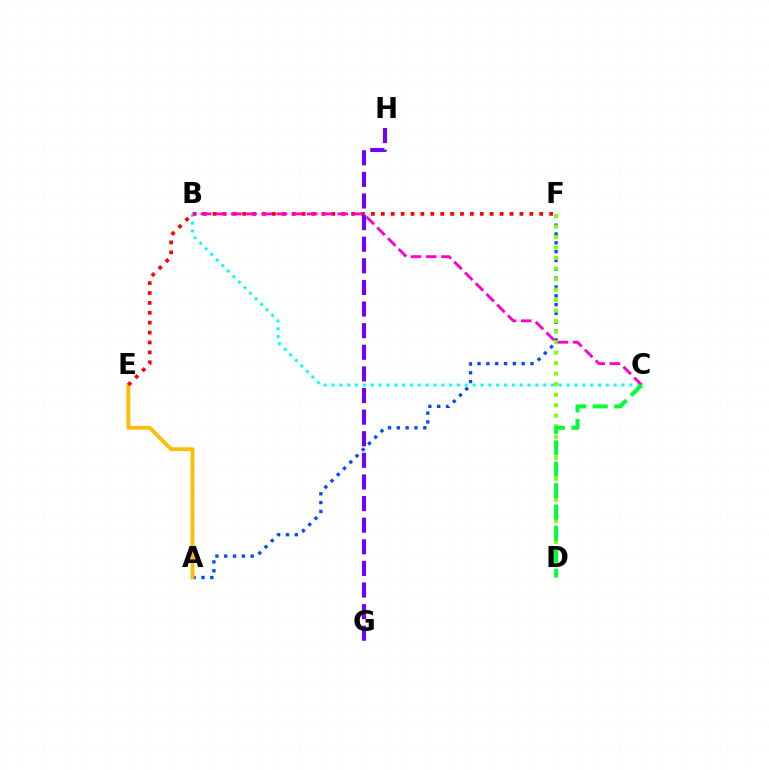{('A', 'F'): [{'color': '#004bff', 'line_style': 'dotted', 'thickness': 2.4}], ('A', 'E'): [{'color': '#ffbd00', 'line_style': 'solid', 'thickness': 2.75}], ('B', 'C'): [{'color': '#00fff6', 'line_style': 'dotted', 'thickness': 2.13}, {'color': '#ff00cf', 'line_style': 'dashed', 'thickness': 2.06}], ('E', 'F'): [{'color': '#ff0000', 'line_style': 'dotted', 'thickness': 2.69}], ('D', 'F'): [{'color': '#84ff00', 'line_style': 'dotted', 'thickness': 2.86}], ('C', 'D'): [{'color': '#00ff39', 'line_style': 'dashed', 'thickness': 2.91}], ('G', 'H'): [{'color': '#7200ff', 'line_style': 'dashed', 'thickness': 2.94}]}